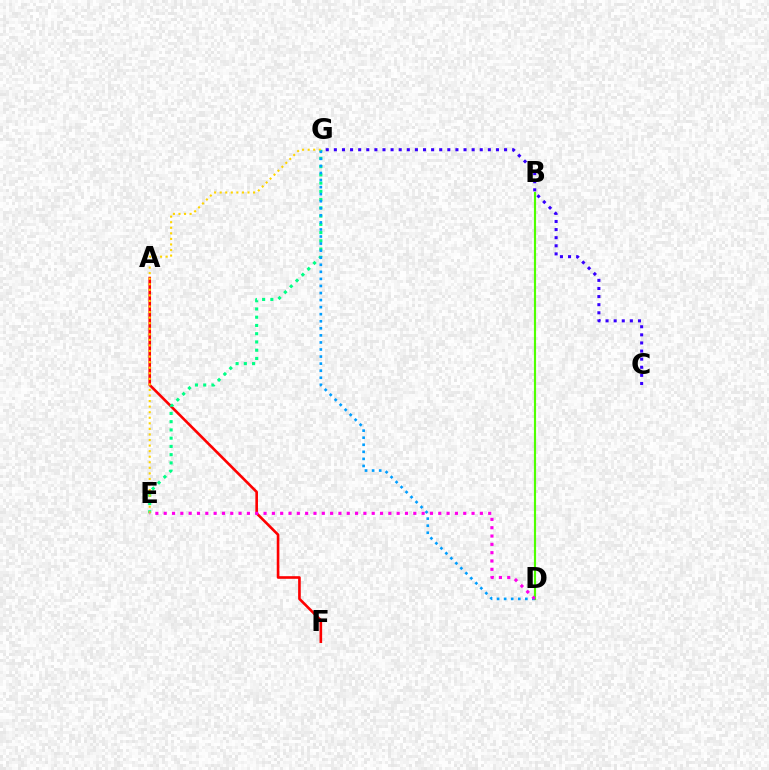{('A', 'F'): [{'color': '#ff0000', 'line_style': 'solid', 'thickness': 1.89}], ('B', 'D'): [{'color': '#4fff00', 'line_style': 'solid', 'thickness': 1.55}], ('C', 'G'): [{'color': '#3700ff', 'line_style': 'dotted', 'thickness': 2.2}], ('E', 'G'): [{'color': '#00ff86', 'line_style': 'dotted', 'thickness': 2.24}, {'color': '#ffd500', 'line_style': 'dotted', 'thickness': 1.51}], ('D', 'G'): [{'color': '#009eff', 'line_style': 'dotted', 'thickness': 1.92}], ('D', 'E'): [{'color': '#ff00ed', 'line_style': 'dotted', 'thickness': 2.26}]}